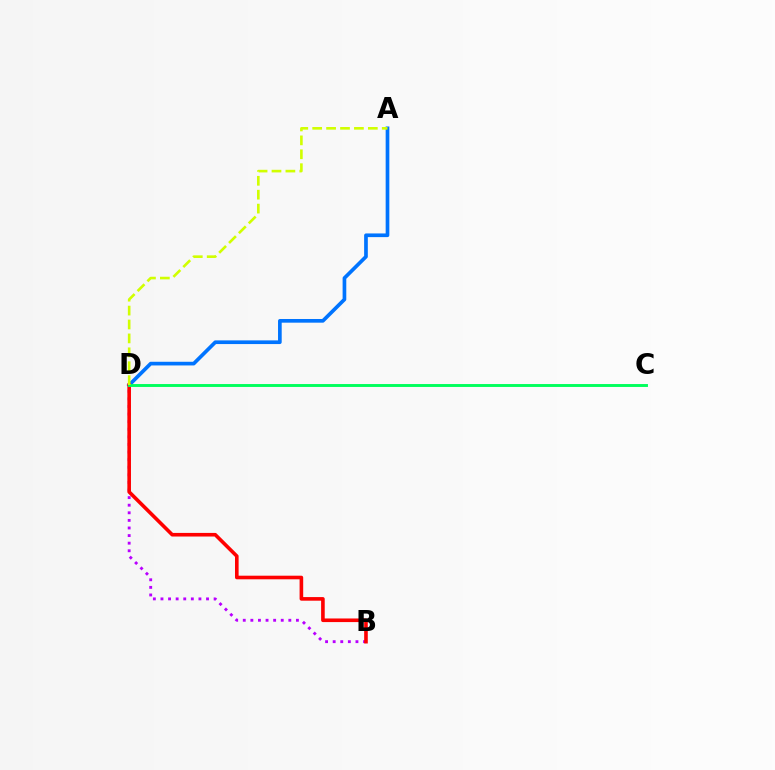{('A', 'D'): [{'color': '#0074ff', 'line_style': 'solid', 'thickness': 2.65}, {'color': '#d1ff00', 'line_style': 'dashed', 'thickness': 1.89}], ('B', 'D'): [{'color': '#b900ff', 'line_style': 'dotted', 'thickness': 2.06}, {'color': '#ff0000', 'line_style': 'solid', 'thickness': 2.6}], ('C', 'D'): [{'color': '#00ff5c', 'line_style': 'solid', 'thickness': 2.09}]}